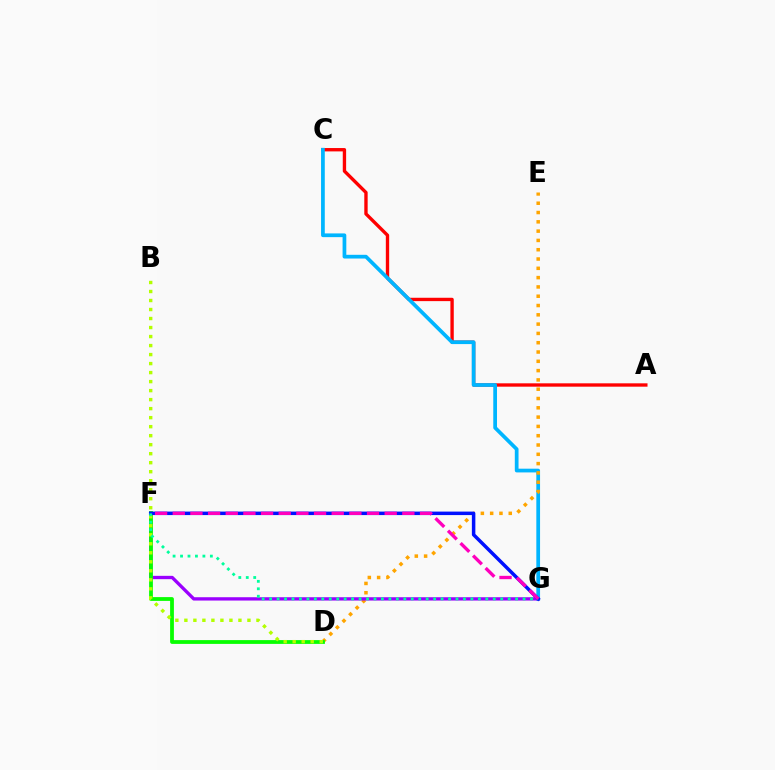{('A', 'C'): [{'color': '#ff0000', 'line_style': 'solid', 'thickness': 2.42}], ('C', 'G'): [{'color': '#00b5ff', 'line_style': 'solid', 'thickness': 2.68}], ('D', 'E'): [{'color': '#ffa500', 'line_style': 'dotted', 'thickness': 2.53}], ('F', 'G'): [{'color': '#9b00ff', 'line_style': 'solid', 'thickness': 2.39}, {'color': '#0010ff', 'line_style': 'solid', 'thickness': 2.51}, {'color': '#00ff9d', 'line_style': 'dotted', 'thickness': 2.03}, {'color': '#ff00bd', 'line_style': 'dashed', 'thickness': 2.4}], ('D', 'F'): [{'color': '#08ff00', 'line_style': 'solid', 'thickness': 2.73}], ('B', 'D'): [{'color': '#b3ff00', 'line_style': 'dotted', 'thickness': 2.45}]}